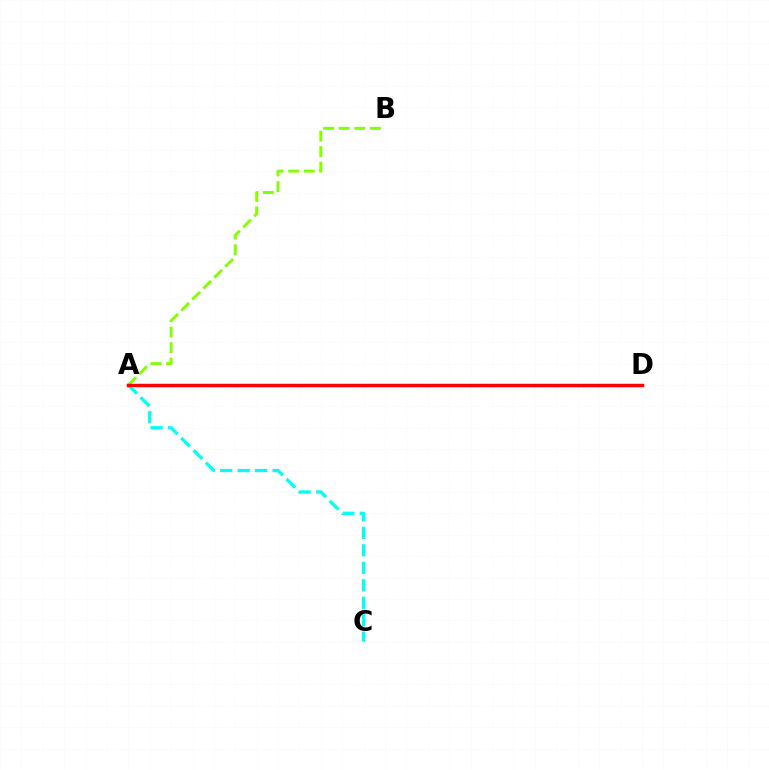{('A', 'D'): [{'color': '#7200ff', 'line_style': 'dashed', 'thickness': 2.17}, {'color': '#ff0000', 'line_style': 'solid', 'thickness': 2.49}], ('A', 'B'): [{'color': '#84ff00', 'line_style': 'dashed', 'thickness': 2.11}], ('A', 'C'): [{'color': '#00fff6', 'line_style': 'dashed', 'thickness': 2.37}]}